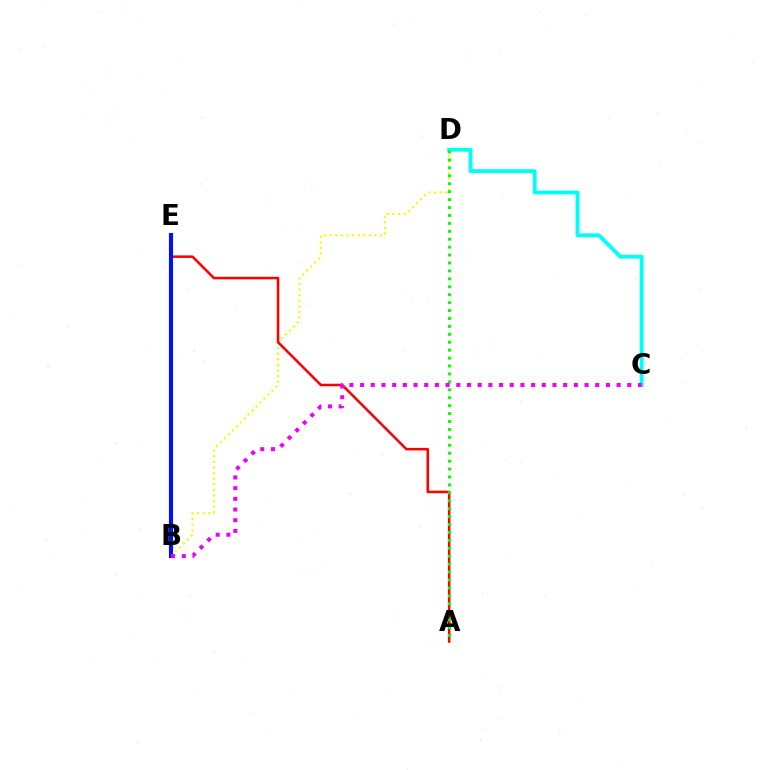{('B', 'D'): [{'color': '#fcf500', 'line_style': 'dotted', 'thickness': 1.53}], ('A', 'E'): [{'color': '#ff0000', 'line_style': 'solid', 'thickness': 1.83}], ('C', 'D'): [{'color': '#00fff6', 'line_style': 'solid', 'thickness': 2.77}], ('B', 'E'): [{'color': '#0010ff', 'line_style': 'solid', 'thickness': 2.96}], ('A', 'D'): [{'color': '#08ff00', 'line_style': 'dotted', 'thickness': 2.15}], ('B', 'C'): [{'color': '#ee00ff', 'line_style': 'dotted', 'thickness': 2.9}]}